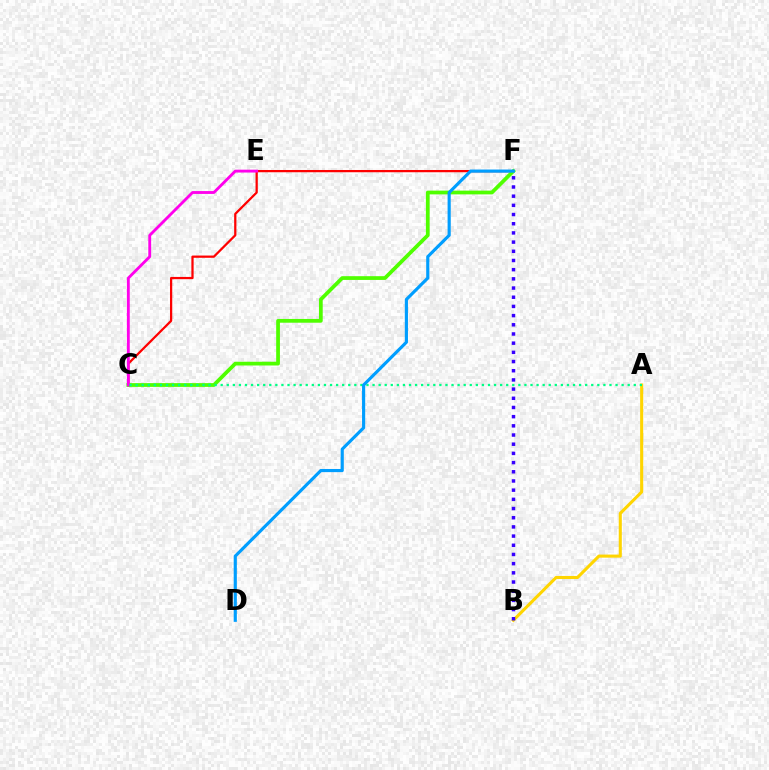{('C', 'F'): [{'color': '#ff0000', 'line_style': 'solid', 'thickness': 1.62}, {'color': '#4fff00', 'line_style': 'solid', 'thickness': 2.7}], ('C', 'E'): [{'color': '#ff00ed', 'line_style': 'solid', 'thickness': 2.05}], ('A', 'B'): [{'color': '#ffd500', 'line_style': 'solid', 'thickness': 2.21}], ('B', 'F'): [{'color': '#3700ff', 'line_style': 'dotted', 'thickness': 2.5}], ('A', 'C'): [{'color': '#00ff86', 'line_style': 'dotted', 'thickness': 1.65}], ('D', 'F'): [{'color': '#009eff', 'line_style': 'solid', 'thickness': 2.27}]}